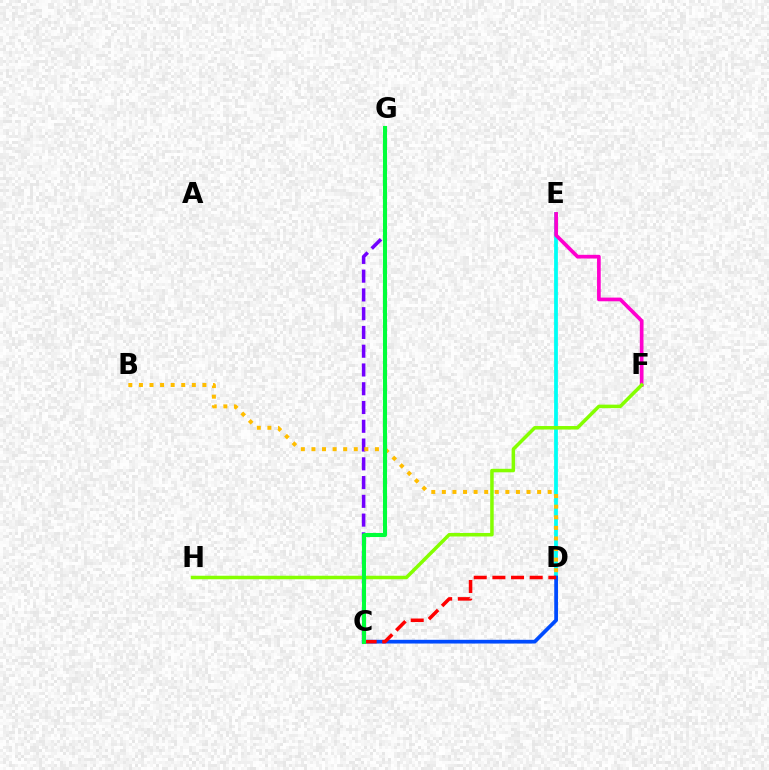{('C', 'G'): [{'color': '#7200ff', 'line_style': 'dashed', 'thickness': 2.55}, {'color': '#00ff39', 'line_style': 'solid', 'thickness': 2.94}], ('D', 'E'): [{'color': '#00fff6', 'line_style': 'solid', 'thickness': 2.72}], ('C', 'D'): [{'color': '#004bff', 'line_style': 'solid', 'thickness': 2.68}, {'color': '#ff0000', 'line_style': 'dashed', 'thickness': 2.53}], ('E', 'F'): [{'color': '#ff00cf', 'line_style': 'solid', 'thickness': 2.65}], ('B', 'D'): [{'color': '#ffbd00', 'line_style': 'dotted', 'thickness': 2.88}], ('F', 'H'): [{'color': '#84ff00', 'line_style': 'solid', 'thickness': 2.53}]}